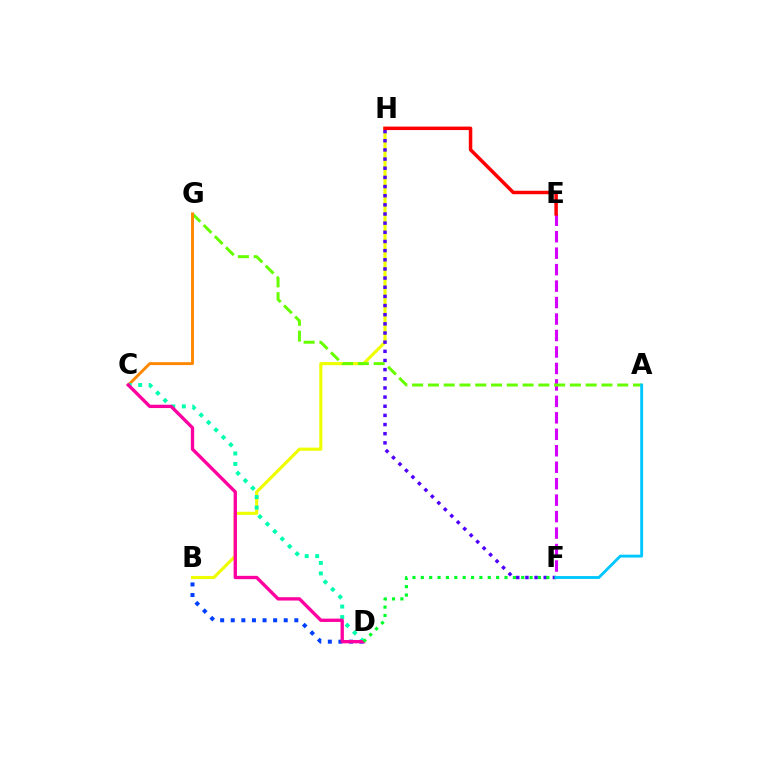{('B', 'D'): [{'color': '#003fff', 'line_style': 'dotted', 'thickness': 2.88}], ('B', 'H'): [{'color': '#eeff00', 'line_style': 'solid', 'thickness': 2.23}], ('E', 'F'): [{'color': '#d600ff', 'line_style': 'dashed', 'thickness': 2.24}], ('F', 'H'): [{'color': '#4f00ff', 'line_style': 'dotted', 'thickness': 2.49}], ('E', 'H'): [{'color': '#ff0000', 'line_style': 'solid', 'thickness': 2.51}], ('A', 'G'): [{'color': '#66ff00', 'line_style': 'dashed', 'thickness': 2.14}], ('C', 'G'): [{'color': '#ff8800', 'line_style': 'solid', 'thickness': 2.11}], ('C', 'D'): [{'color': '#00ffaf', 'line_style': 'dotted', 'thickness': 2.85}, {'color': '#ff00a0', 'line_style': 'solid', 'thickness': 2.39}], ('D', 'F'): [{'color': '#00ff27', 'line_style': 'dotted', 'thickness': 2.27}], ('A', 'F'): [{'color': '#00c7ff', 'line_style': 'solid', 'thickness': 2.07}]}